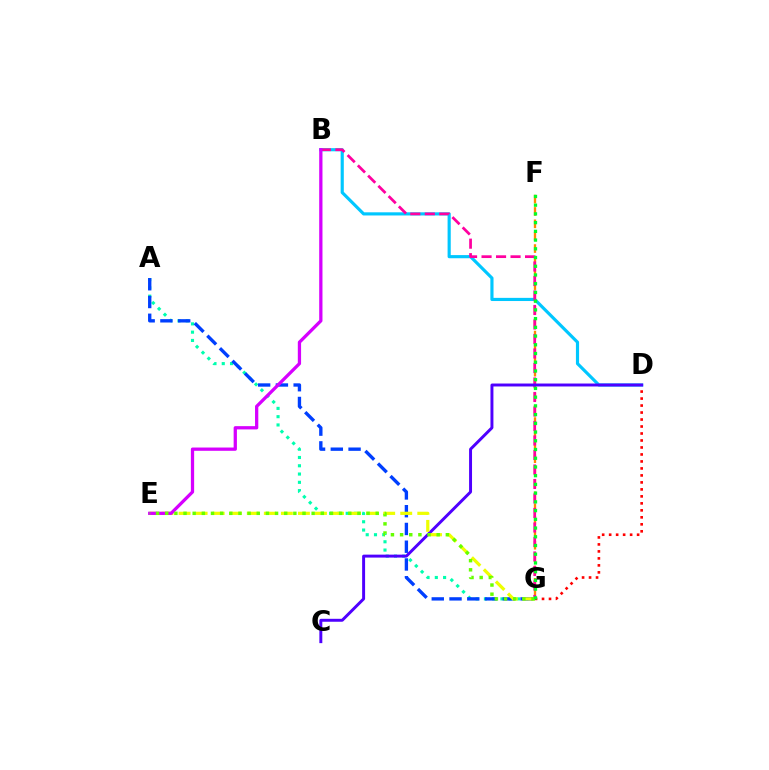{('F', 'G'): [{'color': '#ff8800', 'line_style': 'dashed', 'thickness': 1.68}, {'color': '#00ff27', 'line_style': 'dotted', 'thickness': 2.37}], ('B', 'D'): [{'color': '#00c7ff', 'line_style': 'solid', 'thickness': 2.27}], ('A', 'G'): [{'color': '#00ffaf', 'line_style': 'dotted', 'thickness': 2.25}, {'color': '#003fff', 'line_style': 'dashed', 'thickness': 2.41}], ('B', 'G'): [{'color': '#ff00a0', 'line_style': 'dashed', 'thickness': 1.97}], ('D', 'G'): [{'color': '#ff0000', 'line_style': 'dotted', 'thickness': 1.9}], ('C', 'D'): [{'color': '#4f00ff', 'line_style': 'solid', 'thickness': 2.12}], ('E', 'G'): [{'color': '#eeff00', 'line_style': 'dashed', 'thickness': 2.32}, {'color': '#66ff00', 'line_style': 'dotted', 'thickness': 2.49}], ('B', 'E'): [{'color': '#d600ff', 'line_style': 'solid', 'thickness': 2.35}]}